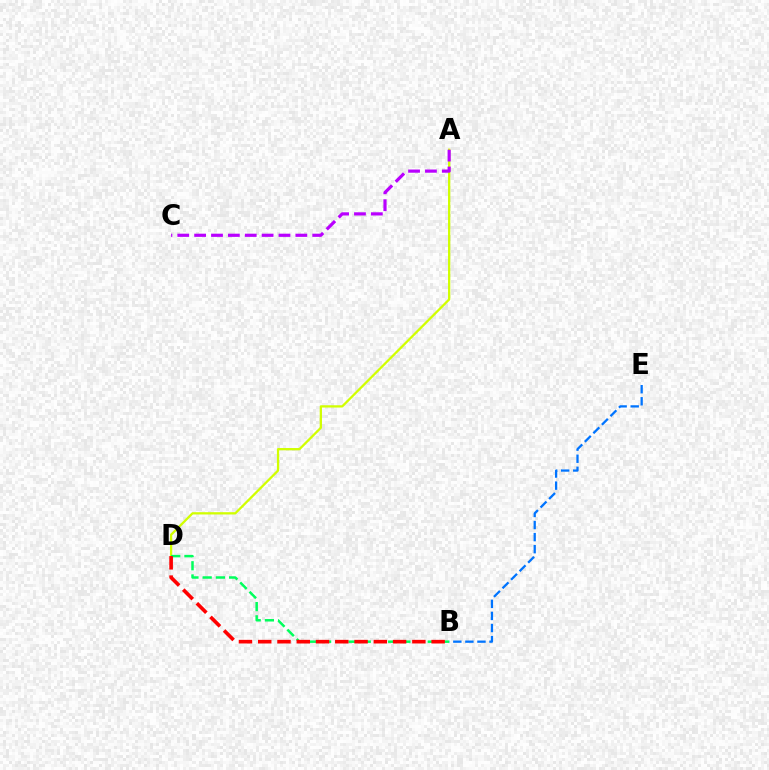{('A', 'D'): [{'color': '#d1ff00', 'line_style': 'solid', 'thickness': 1.64}], ('A', 'C'): [{'color': '#b900ff', 'line_style': 'dashed', 'thickness': 2.29}], ('B', 'D'): [{'color': '#00ff5c', 'line_style': 'dashed', 'thickness': 1.79}, {'color': '#ff0000', 'line_style': 'dashed', 'thickness': 2.62}], ('B', 'E'): [{'color': '#0074ff', 'line_style': 'dashed', 'thickness': 1.64}]}